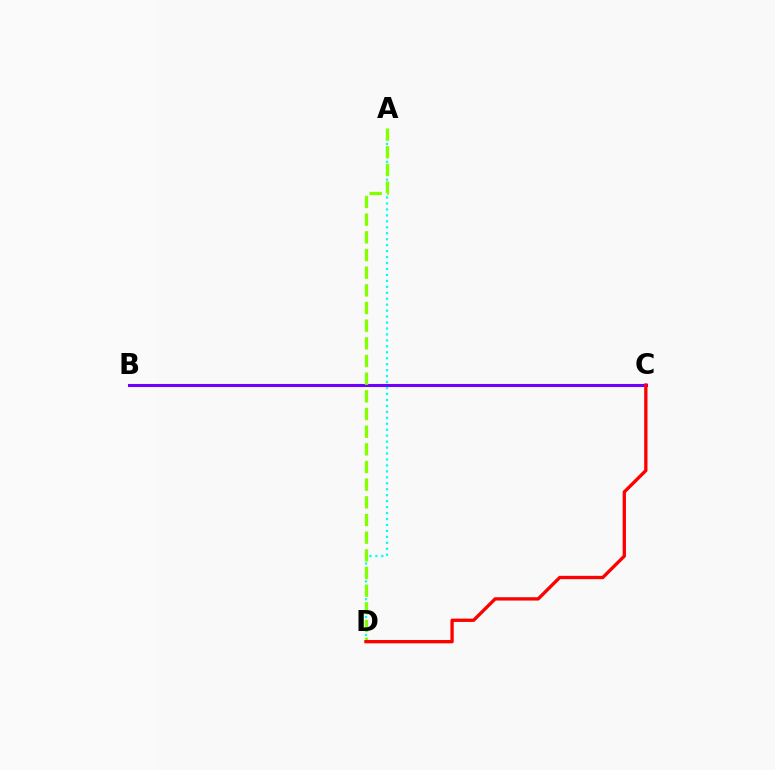{('B', 'C'): [{'color': '#7200ff', 'line_style': 'solid', 'thickness': 2.21}], ('A', 'D'): [{'color': '#00fff6', 'line_style': 'dotted', 'thickness': 1.62}, {'color': '#84ff00', 'line_style': 'dashed', 'thickness': 2.4}], ('C', 'D'): [{'color': '#ff0000', 'line_style': 'solid', 'thickness': 2.39}]}